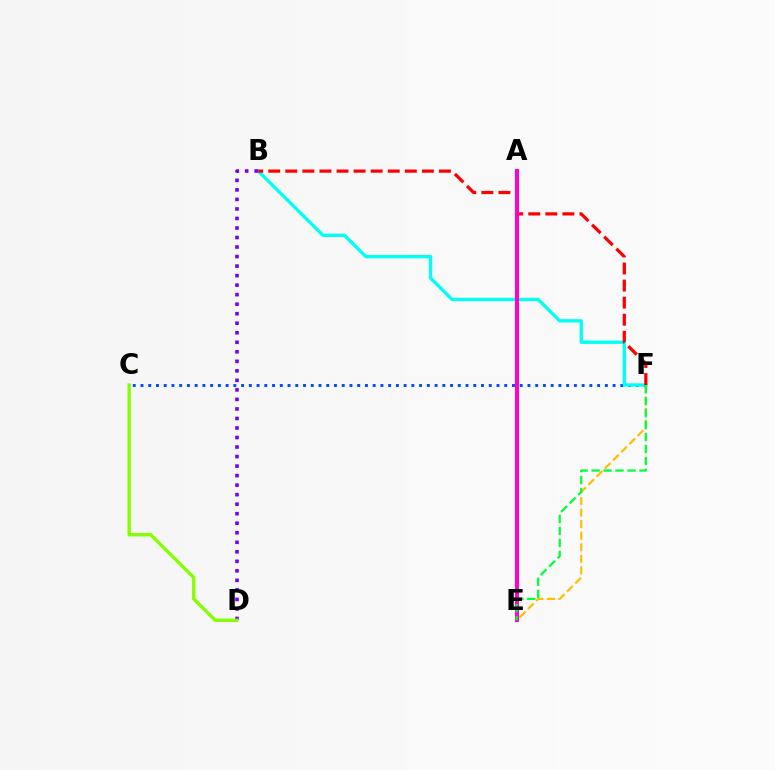{('E', 'F'): [{'color': '#ffbd00', 'line_style': 'dashed', 'thickness': 1.57}, {'color': '#00ff39', 'line_style': 'dashed', 'thickness': 1.63}], ('C', 'F'): [{'color': '#004bff', 'line_style': 'dotted', 'thickness': 2.1}], ('B', 'F'): [{'color': '#00fff6', 'line_style': 'solid', 'thickness': 2.41}, {'color': '#ff0000', 'line_style': 'dashed', 'thickness': 2.32}], ('B', 'D'): [{'color': '#7200ff', 'line_style': 'dotted', 'thickness': 2.59}], ('A', 'E'): [{'color': '#ff00cf', 'line_style': 'solid', 'thickness': 2.9}], ('C', 'D'): [{'color': '#84ff00', 'line_style': 'solid', 'thickness': 2.41}]}